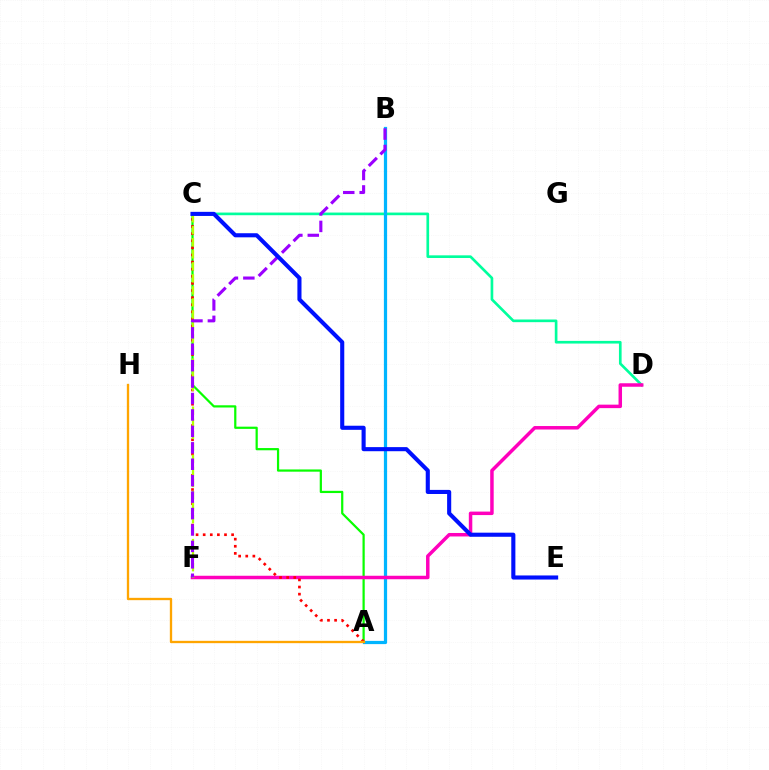{('C', 'D'): [{'color': '#00ff9d', 'line_style': 'solid', 'thickness': 1.92}], ('A', 'C'): [{'color': '#08ff00', 'line_style': 'solid', 'thickness': 1.6}, {'color': '#ff0000', 'line_style': 'dotted', 'thickness': 1.93}], ('A', 'B'): [{'color': '#00b5ff', 'line_style': 'solid', 'thickness': 2.32}], ('D', 'F'): [{'color': '#ff00bd', 'line_style': 'solid', 'thickness': 2.51}], ('A', 'H'): [{'color': '#ffa500', 'line_style': 'solid', 'thickness': 1.68}], ('C', 'F'): [{'color': '#b3ff00', 'line_style': 'dashed', 'thickness': 1.63}], ('B', 'F'): [{'color': '#9b00ff', 'line_style': 'dashed', 'thickness': 2.23}], ('C', 'E'): [{'color': '#0010ff', 'line_style': 'solid', 'thickness': 2.95}]}